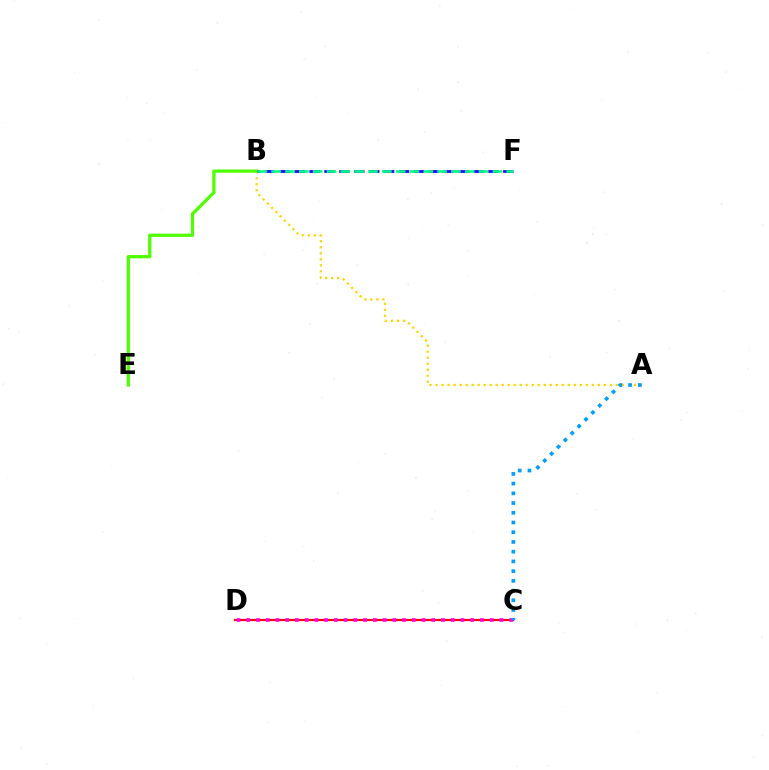{('C', 'D'): [{'color': '#ff0000', 'line_style': 'solid', 'thickness': 1.57}, {'color': '#ff00ed', 'line_style': 'dotted', 'thickness': 2.65}], ('A', 'B'): [{'color': '#ffd500', 'line_style': 'dotted', 'thickness': 1.63}], ('B', 'E'): [{'color': '#4fff00', 'line_style': 'solid', 'thickness': 2.33}], ('A', 'C'): [{'color': '#009eff', 'line_style': 'dotted', 'thickness': 2.64}], ('B', 'F'): [{'color': '#3700ff', 'line_style': 'dashed', 'thickness': 2.02}, {'color': '#00ff86', 'line_style': 'dashed', 'thickness': 1.88}]}